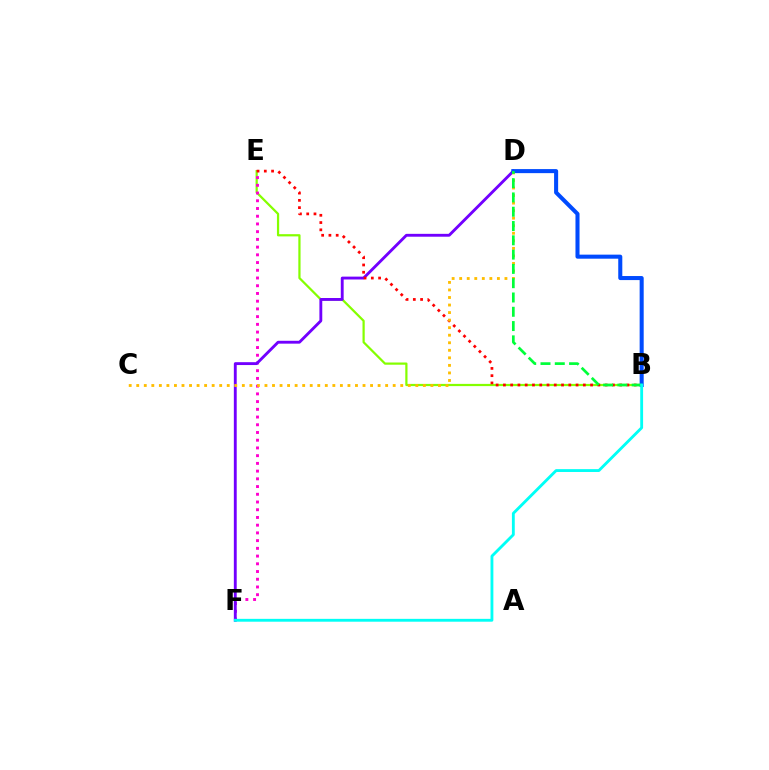{('B', 'E'): [{'color': '#84ff00', 'line_style': 'solid', 'thickness': 1.6}, {'color': '#ff0000', 'line_style': 'dotted', 'thickness': 1.97}], ('E', 'F'): [{'color': '#ff00cf', 'line_style': 'dotted', 'thickness': 2.1}], ('D', 'F'): [{'color': '#7200ff', 'line_style': 'solid', 'thickness': 2.06}], ('C', 'D'): [{'color': '#ffbd00', 'line_style': 'dotted', 'thickness': 2.05}], ('B', 'D'): [{'color': '#004bff', 'line_style': 'solid', 'thickness': 2.92}, {'color': '#00ff39', 'line_style': 'dashed', 'thickness': 1.94}], ('B', 'F'): [{'color': '#00fff6', 'line_style': 'solid', 'thickness': 2.05}]}